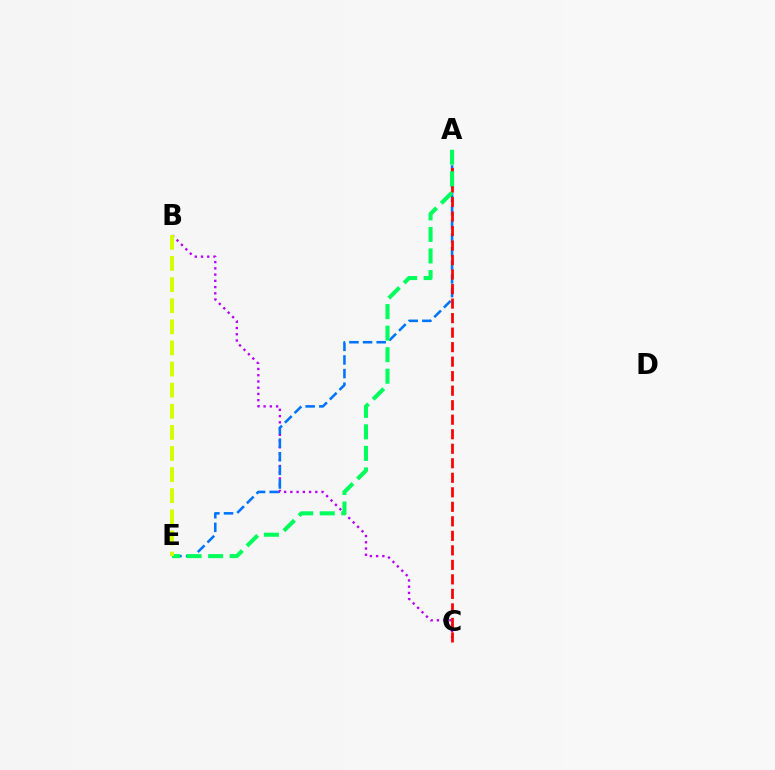{('B', 'C'): [{'color': '#b900ff', 'line_style': 'dotted', 'thickness': 1.7}], ('A', 'E'): [{'color': '#0074ff', 'line_style': 'dashed', 'thickness': 1.85}, {'color': '#00ff5c', 'line_style': 'dashed', 'thickness': 2.93}], ('A', 'C'): [{'color': '#ff0000', 'line_style': 'dashed', 'thickness': 1.97}], ('B', 'E'): [{'color': '#d1ff00', 'line_style': 'dashed', 'thickness': 2.87}]}